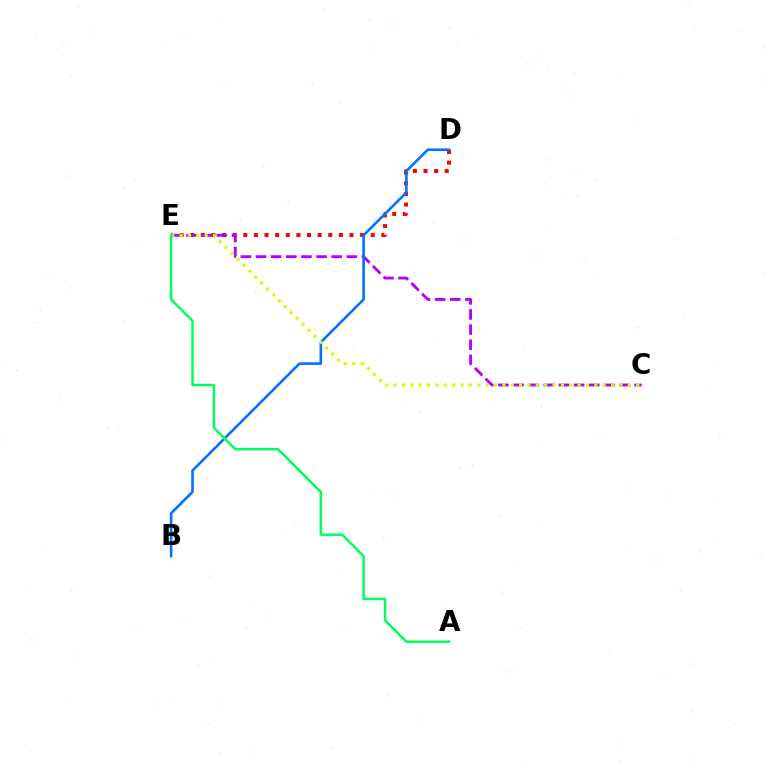{('D', 'E'): [{'color': '#ff0000', 'line_style': 'dotted', 'thickness': 2.88}], ('C', 'E'): [{'color': '#b900ff', 'line_style': 'dashed', 'thickness': 2.06}, {'color': '#d1ff00', 'line_style': 'dotted', 'thickness': 2.27}], ('B', 'D'): [{'color': '#0074ff', 'line_style': 'solid', 'thickness': 1.88}], ('A', 'E'): [{'color': '#00ff5c', 'line_style': 'solid', 'thickness': 1.78}]}